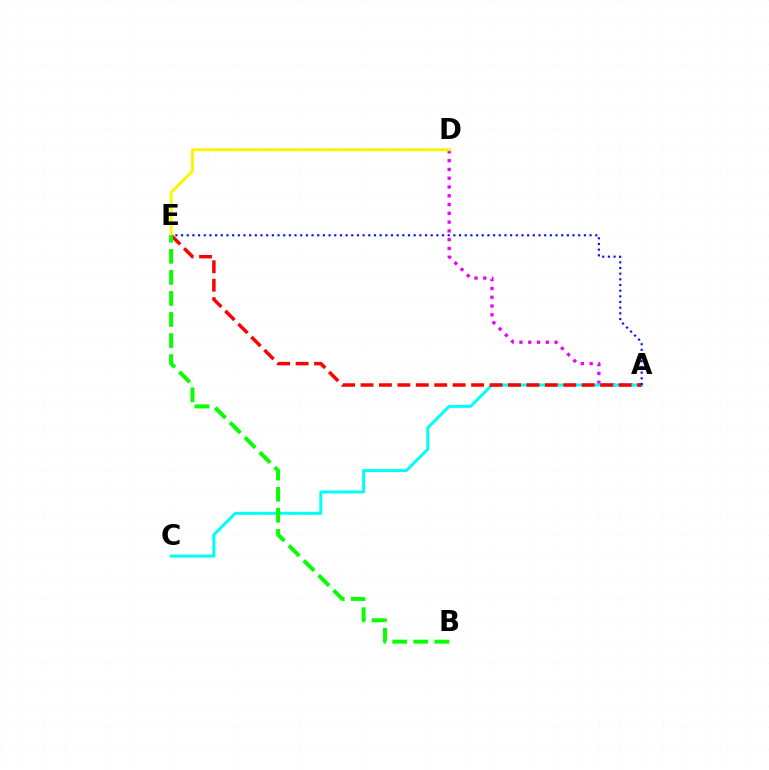{('A', 'D'): [{'color': '#ee00ff', 'line_style': 'dotted', 'thickness': 2.39}], ('A', 'C'): [{'color': '#00fff6', 'line_style': 'solid', 'thickness': 2.15}], ('A', 'E'): [{'color': '#ff0000', 'line_style': 'dashed', 'thickness': 2.5}, {'color': '#0010ff', 'line_style': 'dotted', 'thickness': 1.54}], ('D', 'E'): [{'color': '#fcf500', 'line_style': 'solid', 'thickness': 2.11}], ('B', 'E'): [{'color': '#08ff00', 'line_style': 'dashed', 'thickness': 2.86}]}